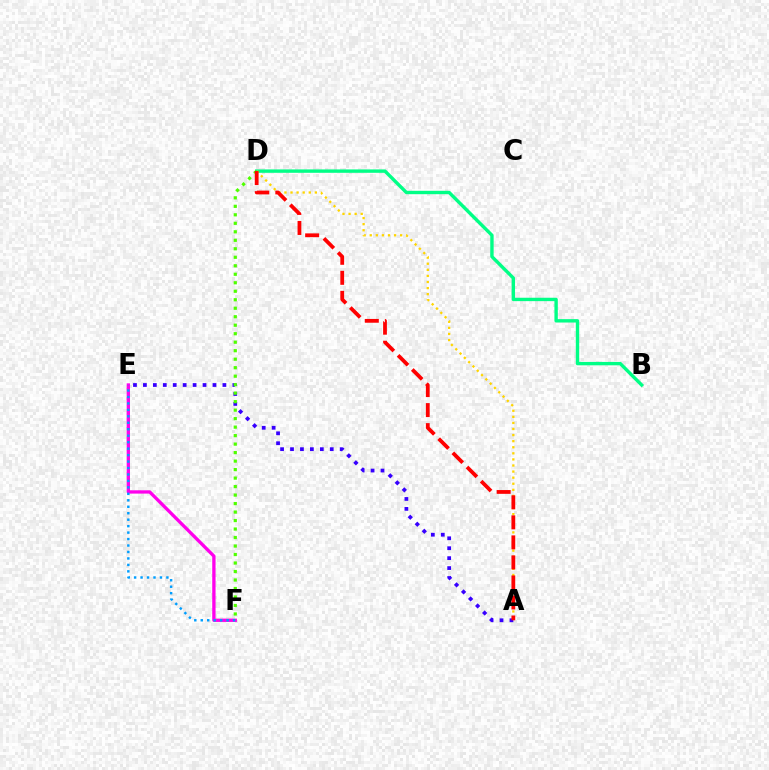{('B', 'D'): [{'color': '#00ff86', 'line_style': 'solid', 'thickness': 2.44}], ('E', 'F'): [{'color': '#ff00ed', 'line_style': 'solid', 'thickness': 2.38}, {'color': '#009eff', 'line_style': 'dotted', 'thickness': 1.76}], ('A', 'E'): [{'color': '#3700ff', 'line_style': 'dotted', 'thickness': 2.7}], ('A', 'D'): [{'color': '#ffd500', 'line_style': 'dotted', 'thickness': 1.65}, {'color': '#ff0000', 'line_style': 'dashed', 'thickness': 2.72}], ('D', 'F'): [{'color': '#4fff00', 'line_style': 'dotted', 'thickness': 2.31}]}